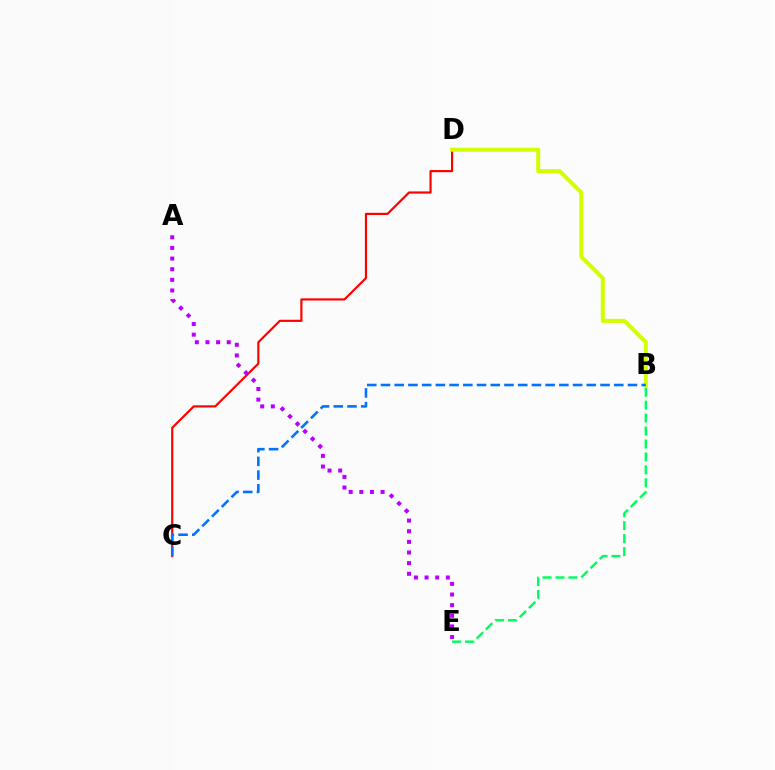{('B', 'E'): [{'color': '#00ff5c', 'line_style': 'dashed', 'thickness': 1.76}], ('C', 'D'): [{'color': '#ff0000', 'line_style': 'solid', 'thickness': 1.56}], ('B', 'D'): [{'color': '#d1ff00', 'line_style': 'solid', 'thickness': 2.89}], ('B', 'C'): [{'color': '#0074ff', 'line_style': 'dashed', 'thickness': 1.86}], ('A', 'E'): [{'color': '#b900ff', 'line_style': 'dotted', 'thickness': 2.89}]}